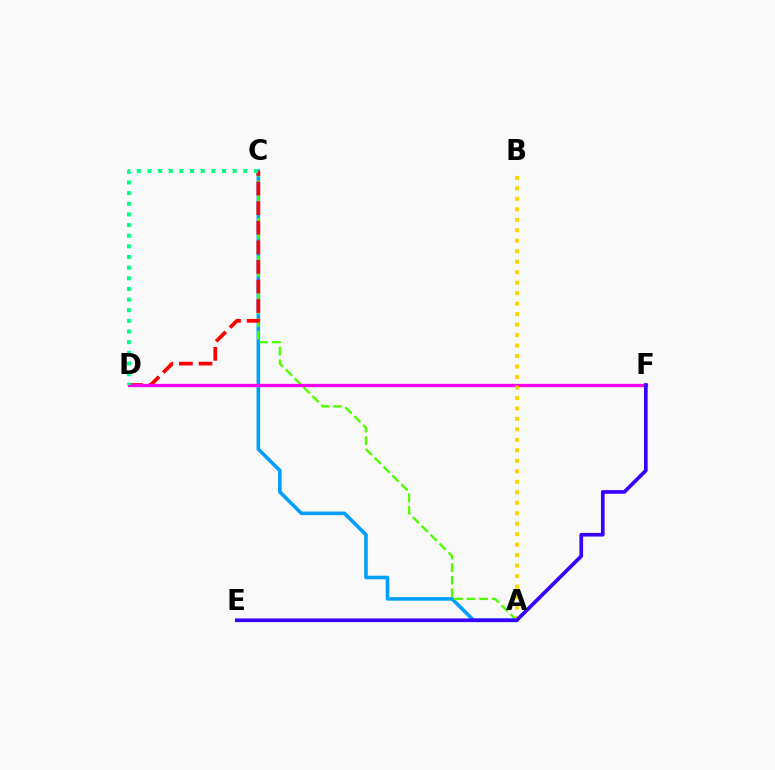{('A', 'C'): [{'color': '#009eff', 'line_style': 'solid', 'thickness': 2.57}, {'color': '#4fff00', 'line_style': 'dashed', 'thickness': 1.7}], ('C', 'D'): [{'color': '#ff0000', 'line_style': 'dashed', 'thickness': 2.66}, {'color': '#00ff86', 'line_style': 'dotted', 'thickness': 2.89}], ('D', 'F'): [{'color': '#ff00ed', 'line_style': 'solid', 'thickness': 2.38}], ('A', 'B'): [{'color': '#ffd500', 'line_style': 'dotted', 'thickness': 2.85}], ('E', 'F'): [{'color': '#3700ff', 'line_style': 'solid', 'thickness': 2.64}]}